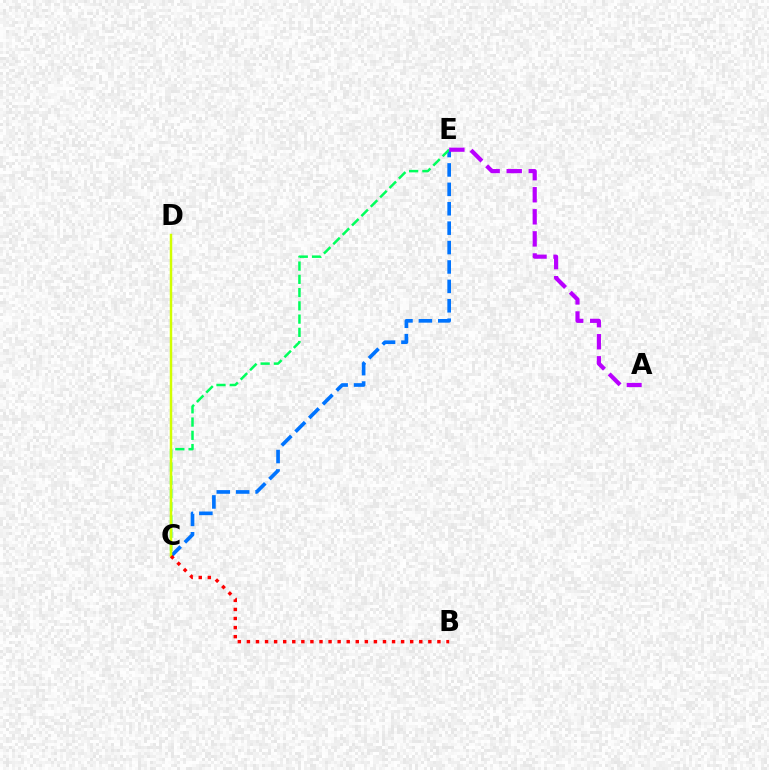{('C', 'E'): [{'color': '#0074ff', 'line_style': 'dashed', 'thickness': 2.64}, {'color': '#00ff5c', 'line_style': 'dashed', 'thickness': 1.8}], ('A', 'E'): [{'color': '#b900ff', 'line_style': 'dashed', 'thickness': 3.0}], ('C', 'D'): [{'color': '#d1ff00', 'line_style': 'solid', 'thickness': 1.78}], ('B', 'C'): [{'color': '#ff0000', 'line_style': 'dotted', 'thickness': 2.46}]}